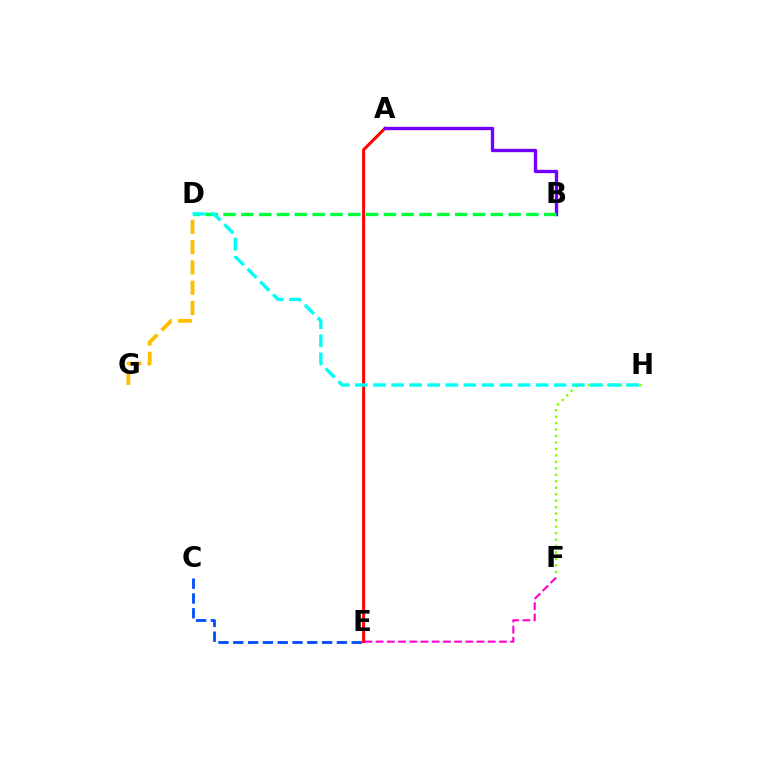{('A', 'E'): [{'color': '#ff0000', 'line_style': 'solid', 'thickness': 2.16}], ('A', 'B'): [{'color': '#7200ff', 'line_style': 'solid', 'thickness': 2.42}], ('B', 'D'): [{'color': '#00ff39', 'line_style': 'dashed', 'thickness': 2.42}], ('E', 'F'): [{'color': '#ff00cf', 'line_style': 'dashed', 'thickness': 1.52}], ('F', 'H'): [{'color': '#84ff00', 'line_style': 'dotted', 'thickness': 1.76}], ('C', 'E'): [{'color': '#004bff', 'line_style': 'dashed', 'thickness': 2.01}], ('D', 'H'): [{'color': '#00fff6', 'line_style': 'dashed', 'thickness': 2.45}], ('D', 'G'): [{'color': '#ffbd00', 'line_style': 'dashed', 'thickness': 2.75}]}